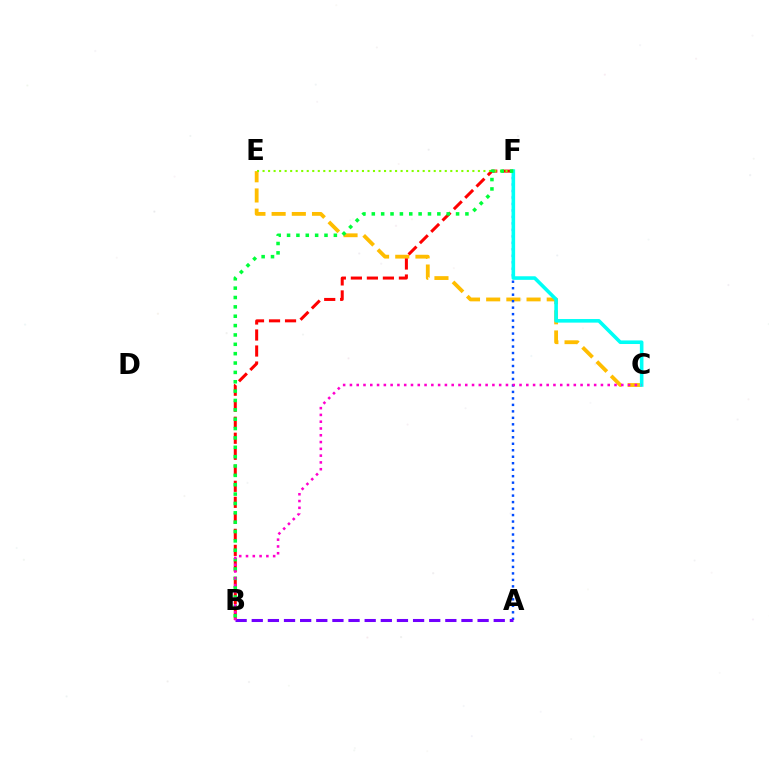{('C', 'E'): [{'color': '#ffbd00', 'line_style': 'dashed', 'thickness': 2.74}], ('A', 'F'): [{'color': '#004bff', 'line_style': 'dotted', 'thickness': 1.76}], ('B', 'F'): [{'color': '#ff0000', 'line_style': 'dashed', 'thickness': 2.18}, {'color': '#00ff39', 'line_style': 'dotted', 'thickness': 2.54}], ('C', 'F'): [{'color': '#00fff6', 'line_style': 'solid', 'thickness': 2.58}], ('E', 'F'): [{'color': '#84ff00', 'line_style': 'dotted', 'thickness': 1.5}], ('A', 'B'): [{'color': '#7200ff', 'line_style': 'dashed', 'thickness': 2.19}], ('B', 'C'): [{'color': '#ff00cf', 'line_style': 'dotted', 'thickness': 1.84}]}